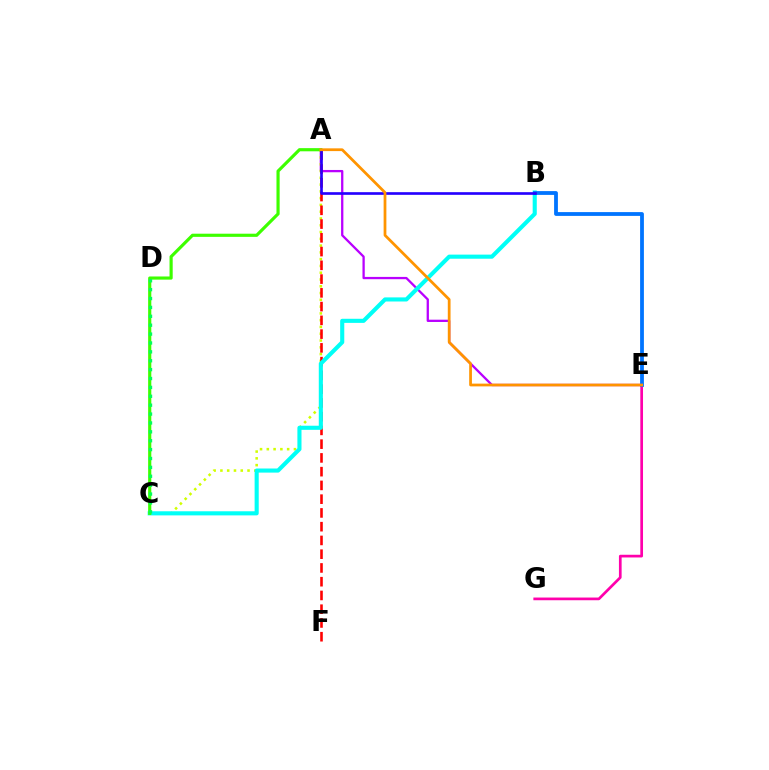{('A', 'E'): [{'color': '#b900ff', 'line_style': 'solid', 'thickness': 1.65}, {'color': '#ff9400', 'line_style': 'solid', 'thickness': 1.98}], ('E', 'G'): [{'color': '#ff00ac', 'line_style': 'solid', 'thickness': 1.94}], ('A', 'C'): [{'color': '#d1ff00', 'line_style': 'dotted', 'thickness': 1.84}, {'color': '#3dff00', 'line_style': 'solid', 'thickness': 2.28}], ('A', 'F'): [{'color': '#ff0000', 'line_style': 'dashed', 'thickness': 1.87}], ('B', 'C'): [{'color': '#00fff6', 'line_style': 'solid', 'thickness': 2.95}], ('B', 'E'): [{'color': '#0074ff', 'line_style': 'solid', 'thickness': 2.73}], ('A', 'B'): [{'color': '#2500ff', 'line_style': 'solid', 'thickness': 1.91}], ('C', 'D'): [{'color': '#00ff5c', 'line_style': 'dotted', 'thickness': 2.41}]}